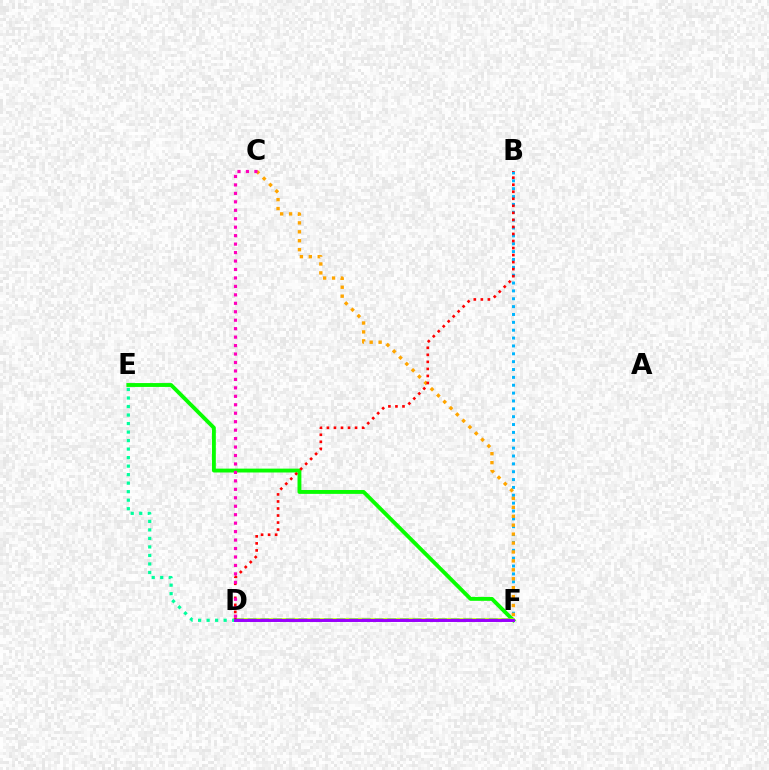{('E', 'F'): [{'color': '#08ff00', 'line_style': 'solid', 'thickness': 2.79}], ('B', 'F'): [{'color': '#00b5ff', 'line_style': 'dotted', 'thickness': 2.14}], ('C', 'F'): [{'color': '#ffa500', 'line_style': 'dotted', 'thickness': 2.43}], ('D', 'F'): [{'color': '#b3ff00', 'line_style': 'solid', 'thickness': 2.56}, {'color': '#0010ff', 'line_style': 'dashed', 'thickness': 1.72}, {'color': '#9b00ff', 'line_style': 'solid', 'thickness': 2.13}], ('B', 'D'): [{'color': '#ff0000', 'line_style': 'dotted', 'thickness': 1.91}], ('D', 'E'): [{'color': '#00ff9d', 'line_style': 'dotted', 'thickness': 2.31}], ('C', 'D'): [{'color': '#ff00bd', 'line_style': 'dotted', 'thickness': 2.3}]}